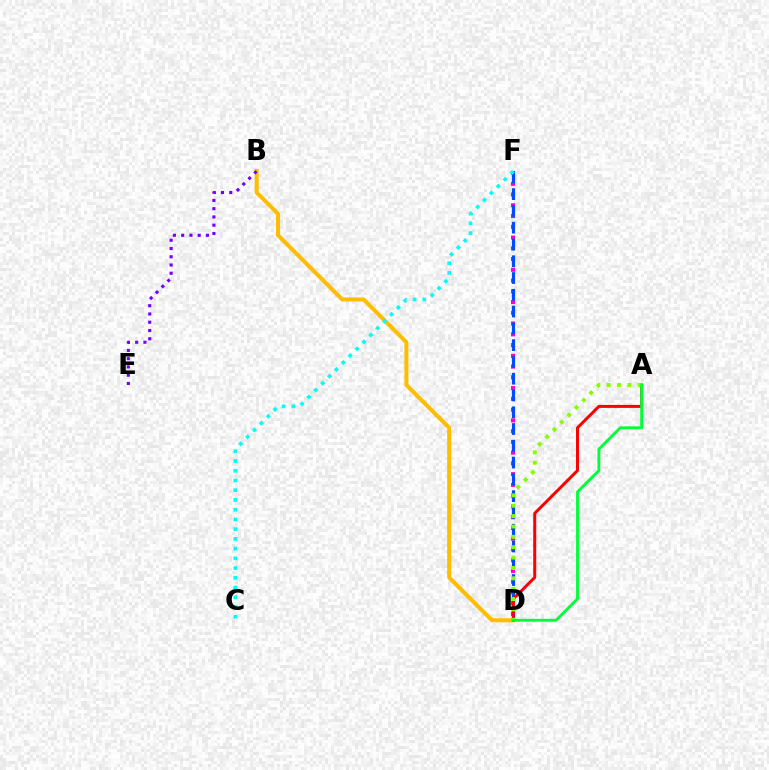{('D', 'F'): [{'color': '#ff00cf', 'line_style': 'dotted', 'thickness': 2.92}, {'color': '#004bff', 'line_style': 'dashed', 'thickness': 2.28}], ('B', 'D'): [{'color': '#ffbd00', 'line_style': 'solid', 'thickness': 2.9}], ('B', 'E'): [{'color': '#7200ff', 'line_style': 'dotted', 'thickness': 2.24}], ('A', 'D'): [{'color': '#ff0000', 'line_style': 'solid', 'thickness': 2.15}, {'color': '#84ff00', 'line_style': 'dotted', 'thickness': 2.82}, {'color': '#00ff39', 'line_style': 'solid', 'thickness': 2.07}], ('C', 'F'): [{'color': '#00fff6', 'line_style': 'dotted', 'thickness': 2.64}]}